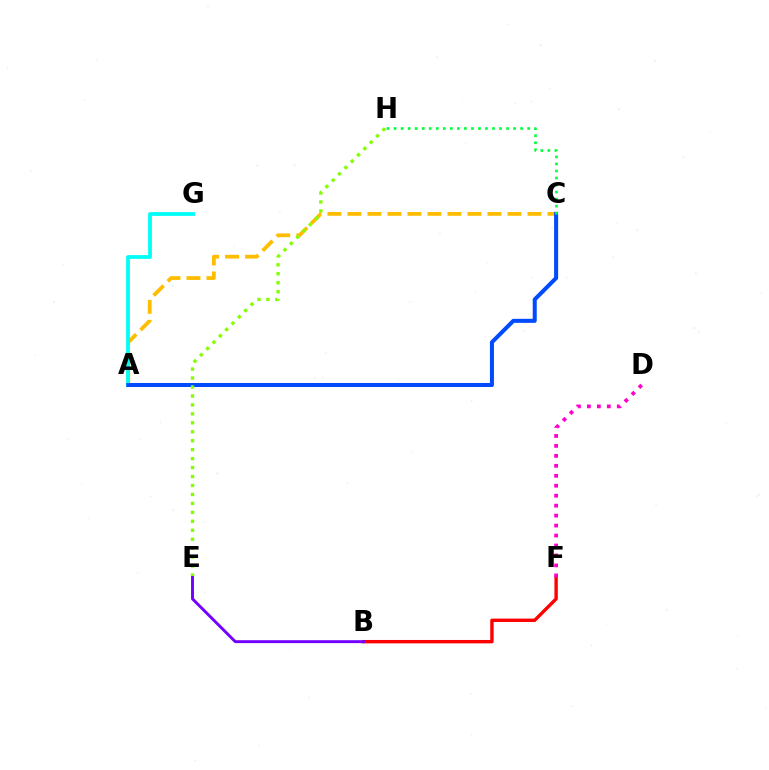{('A', 'C'): [{'color': '#ffbd00', 'line_style': 'dashed', 'thickness': 2.72}, {'color': '#004bff', 'line_style': 'solid', 'thickness': 2.9}], ('A', 'G'): [{'color': '#00fff6', 'line_style': 'solid', 'thickness': 2.72}], ('B', 'F'): [{'color': '#ff0000', 'line_style': 'solid', 'thickness': 2.44}], ('D', 'F'): [{'color': '#ff00cf', 'line_style': 'dotted', 'thickness': 2.71}], ('C', 'H'): [{'color': '#00ff39', 'line_style': 'dotted', 'thickness': 1.91}], ('E', 'H'): [{'color': '#84ff00', 'line_style': 'dotted', 'thickness': 2.43}], ('B', 'E'): [{'color': '#7200ff', 'line_style': 'solid', 'thickness': 2.11}]}